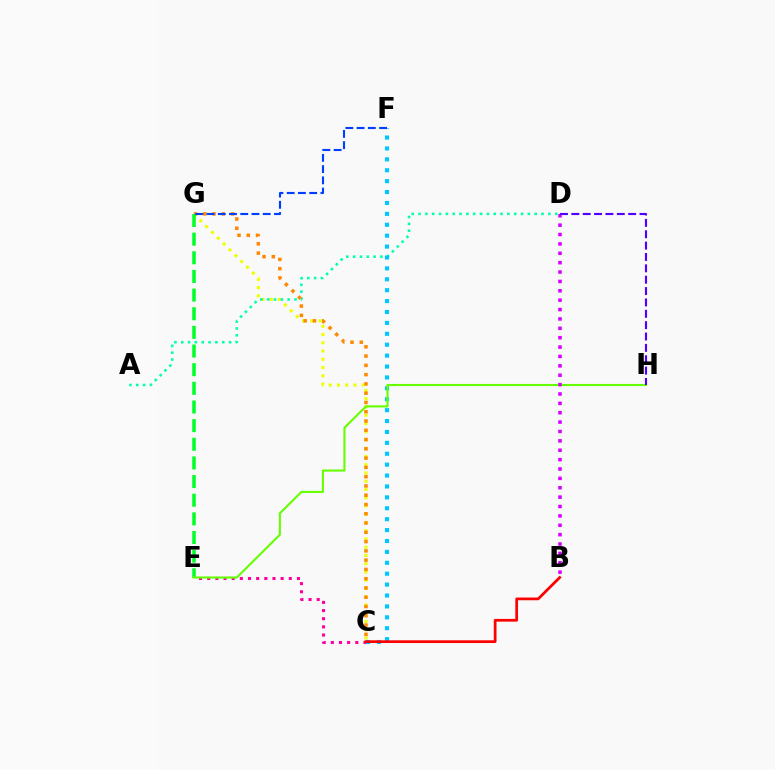{('C', 'G'): [{'color': '#eeff00', 'line_style': 'dotted', 'thickness': 2.24}, {'color': '#ff8800', 'line_style': 'dotted', 'thickness': 2.52}], ('A', 'D'): [{'color': '#00ffaf', 'line_style': 'dotted', 'thickness': 1.86}], ('C', 'E'): [{'color': '#ff00a0', 'line_style': 'dotted', 'thickness': 2.22}], ('E', 'G'): [{'color': '#00ff27', 'line_style': 'dashed', 'thickness': 2.53}], ('C', 'F'): [{'color': '#00c7ff', 'line_style': 'dotted', 'thickness': 2.96}], ('E', 'H'): [{'color': '#66ff00', 'line_style': 'solid', 'thickness': 1.52}], ('B', 'D'): [{'color': '#d600ff', 'line_style': 'dotted', 'thickness': 2.55}], ('B', 'C'): [{'color': '#ff0000', 'line_style': 'solid', 'thickness': 1.96}], ('D', 'H'): [{'color': '#4f00ff', 'line_style': 'dashed', 'thickness': 1.54}], ('F', 'G'): [{'color': '#003fff', 'line_style': 'dashed', 'thickness': 1.53}]}